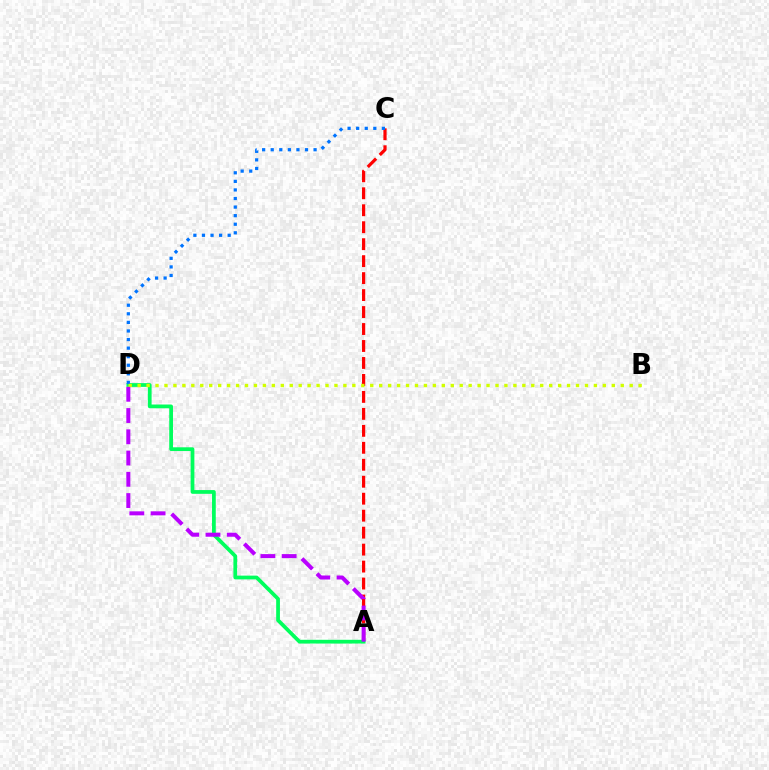{('A', 'C'): [{'color': '#ff0000', 'line_style': 'dashed', 'thickness': 2.31}], ('A', 'D'): [{'color': '#00ff5c', 'line_style': 'solid', 'thickness': 2.7}, {'color': '#b900ff', 'line_style': 'dashed', 'thickness': 2.89}], ('C', 'D'): [{'color': '#0074ff', 'line_style': 'dotted', 'thickness': 2.33}], ('B', 'D'): [{'color': '#d1ff00', 'line_style': 'dotted', 'thickness': 2.43}]}